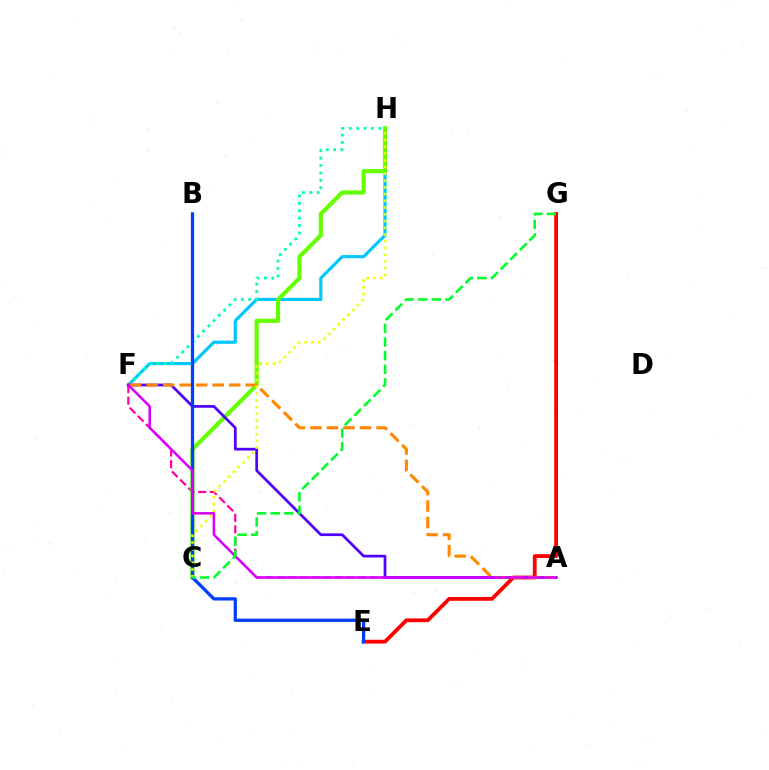{('F', 'H'): [{'color': '#00c7ff', 'line_style': 'solid', 'thickness': 2.27}, {'color': '#00ffaf', 'line_style': 'dotted', 'thickness': 2.01}], ('E', 'G'): [{'color': '#ff0000', 'line_style': 'solid', 'thickness': 2.74}], ('A', 'F'): [{'color': '#ff00a0', 'line_style': 'dashed', 'thickness': 1.58}, {'color': '#4f00ff', 'line_style': 'solid', 'thickness': 1.96}, {'color': '#ff8800', 'line_style': 'dashed', 'thickness': 2.24}, {'color': '#d600ff', 'line_style': 'solid', 'thickness': 1.83}], ('C', 'H'): [{'color': '#66ff00', 'line_style': 'solid', 'thickness': 2.99}, {'color': '#eeff00', 'line_style': 'dotted', 'thickness': 1.83}], ('B', 'E'): [{'color': '#003fff', 'line_style': 'solid', 'thickness': 2.35}], ('C', 'G'): [{'color': '#00ff27', 'line_style': 'dashed', 'thickness': 1.85}]}